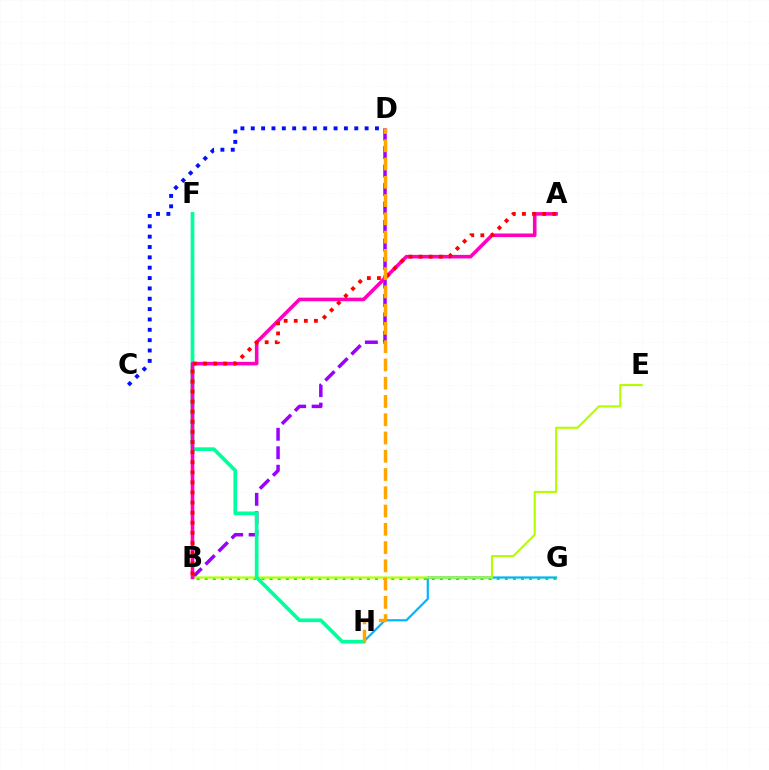{('B', 'G'): [{'color': '#08ff00', 'line_style': 'dotted', 'thickness': 2.2}], ('B', 'D'): [{'color': '#9b00ff', 'line_style': 'dashed', 'thickness': 2.51}], ('G', 'H'): [{'color': '#00b5ff', 'line_style': 'solid', 'thickness': 1.58}], ('B', 'E'): [{'color': '#b3ff00', 'line_style': 'solid', 'thickness': 1.54}], ('F', 'H'): [{'color': '#00ff9d', 'line_style': 'solid', 'thickness': 2.67}], ('A', 'B'): [{'color': '#ff00bd', 'line_style': 'solid', 'thickness': 2.58}, {'color': '#ff0000', 'line_style': 'dotted', 'thickness': 2.74}], ('C', 'D'): [{'color': '#0010ff', 'line_style': 'dotted', 'thickness': 2.81}], ('D', 'H'): [{'color': '#ffa500', 'line_style': 'dashed', 'thickness': 2.48}]}